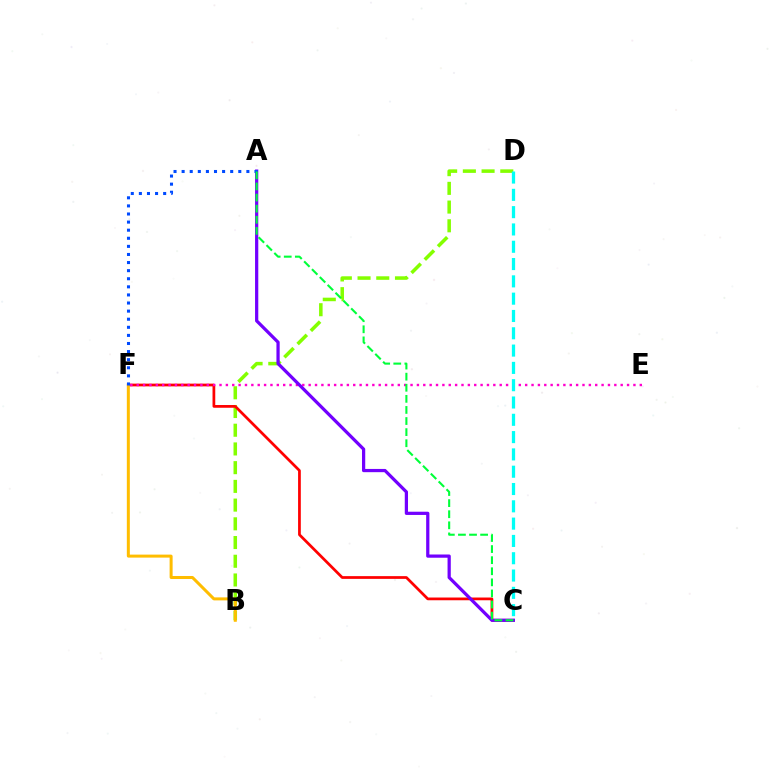{('B', 'D'): [{'color': '#84ff00', 'line_style': 'dashed', 'thickness': 2.54}], ('C', 'F'): [{'color': '#ff0000', 'line_style': 'solid', 'thickness': 1.97}], ('B', 'F'): [{'color': '#ffbd00', 'line_style': 'solid', 'thickness': 2.17}], ('E', 'F'): [{'color': '#ff00cf', 'line_style': 'dotted', 'thickness': 1.73}], ('C', 'D'): [{'color': '#00fff6', 'line_style': 'dashed', 'thickness': 2.35}], ('A', 'C'): [{'color': '#7200ff', 'line_style': 'solid', 'thickness': 2.33}, {'color': '#00ff39', 'line_style': 'dashed', 'thickness': 1.51}], ('A', 'F'): [{'color': '#004bff', 'line_style': 'dotted', 'thickness': 2.2}]}